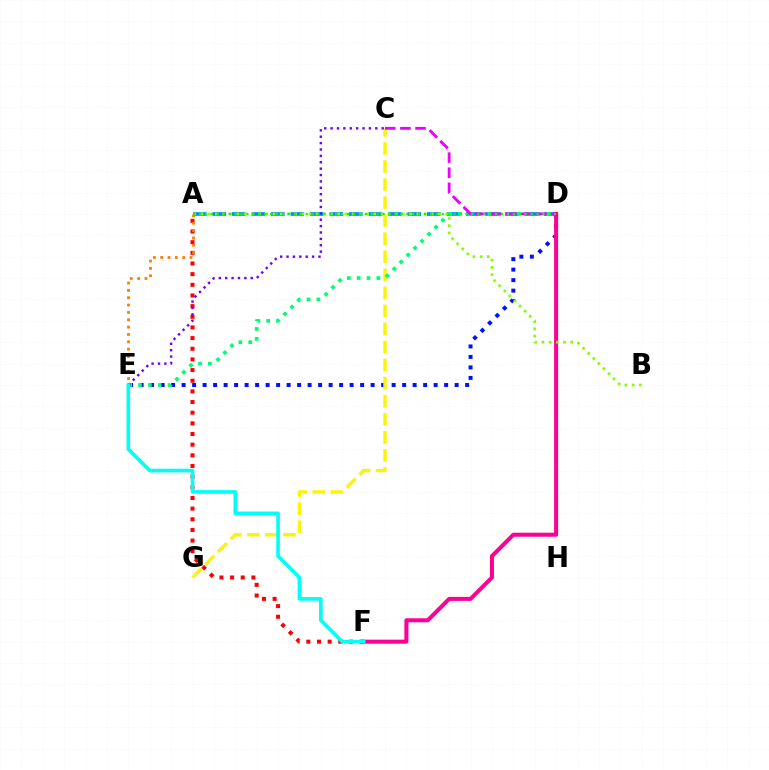{('A', 'D'): [{'color': '#008cff', 'line_style': 'dashed', 'thickness': 2.65}, {'color': '#08ff00', 'line_style': 'dotted', 'thickness': 1.61}], ('D', 'E'): [{'color': '#0010ff', 'line_style': 'dotted', 'thickness': 2.85}, {'color': '#00ff74', 'line_style': 'dotted', 'thickness': 2.67}], ('C', 'G'): [{'color': '#fcf500', 'line_style': 'dashed', 'thickness': 2.45}], ('A', 'F'): [{'color': '#ff0000', 'line_style': 'dotted', 'thickness': 2.9}], ('D', 'F'): [{'color': '#ff0094', 'line_style': 'solid', 'thickness': 2.89}], ('A', 'B'): [{'color': '#84ff00', 'line_style': 'dotted', 'thickness': 1.95}], ('A', 'E'): [{'color': '#ff7c00', 'line_style': 'dotted', 'thickness': 2.0}], ('C', 'E'): [{'color': '#7200ff', 'line_style': 'dotted', 'thickness': 1.73}], ('C', 'D'): [{'color': '#ee00ff', 'line_style': 'dashed', 'thickness': 2.05}], ('E', 'F'): [{'color': '#00fff6', 'line_style': 'solid', 'thickness': 2.63}]}